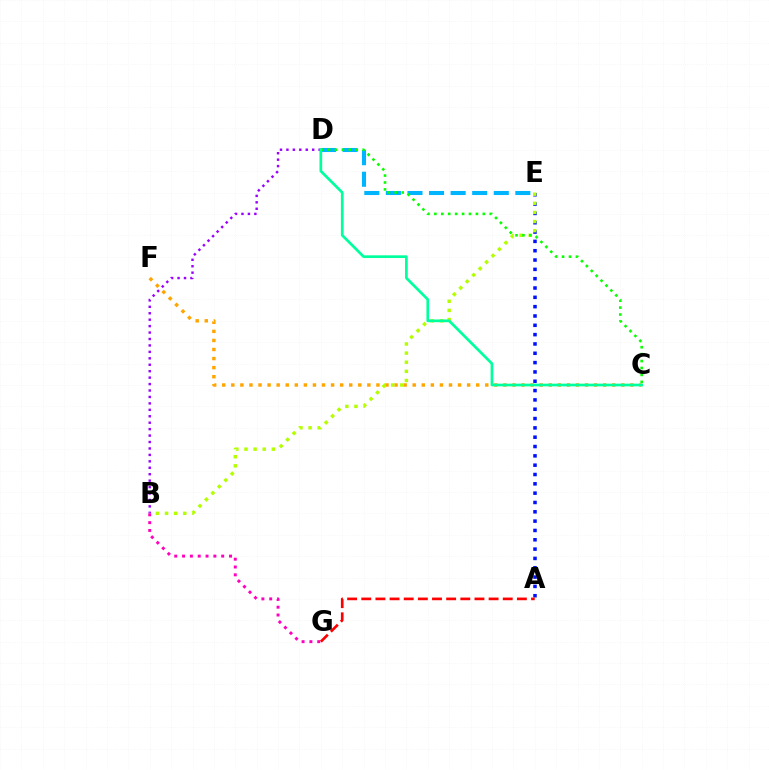{('A', 'E'): [{'color': '#0010ff', 'line_style': 'dotted', 'thickness': 2.53}], ('C', 'F'): [{'color': '#ffa500', 'line_style': 'dotted', 'thickness': 2.46}], ('B', 'D'): [{'color': '#9b00ff', 'line_style': 'dotted', 'thickness': 1.75}], ('B', 'E'): [{'color': '#b3ff00', 'line_style': 'dotted', 'thickness': 2.48}], ('B', 'G'): [{'color': '#ff00bd', 'line_style': 'dotted', 'thickness': 2.13}], ('D', 'E'): [{'color': '#00b5ff', 'line_style': 'dashed', 'thickness': 2.93}], ('C', 'D'): [{'color': '#08ff00', 'line_style': 'dotted', 'thickness': 1.88}, {'color': '#00ff9d', 'line_style': 'solid', 'thickness': 1.95}], ('A', 'G'): [{'color': '#ff0000', 'line_style': 'dashed', 'thickness': 1.92}]}